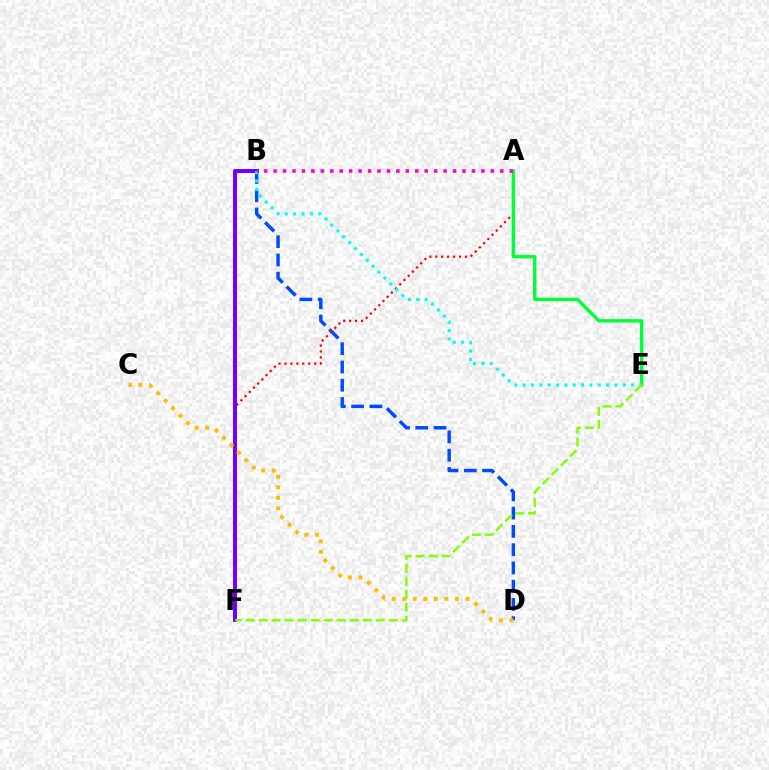{('B', 'D'): [{'color': '#004bff', 'line_style': 'dashed', 'thickness': 2.48}], ('A', 'F'): [{'color': '#ff0000', 'line_style': 'dotted', 'thickness': 1.61}], ('A', 'E'): [{'color': '#00ff39', 'line_style': 'solid', 'thickness': 2.44}], ('B', 'F'): [{'color': '#7200ff', 'line_style': 'solid', 'thickness': 2.87}], ('C', 'D'): [{'color': '#ffbd00', 'line_style': 'dotted', 'thickness': 2.86}], ('B', 'E'): [{'color': '#00fff6', 'line_style': 'dotted', 'thickness': 2.27}], ('E', 'F'): [{'color': '#84ff00', 'line_style': 'dashed', 'thickness': 1.77}], ('A', 'B'): [{'color': '#ff00cf', 'line_style': 'dotted', 'thickness': 2.57}]}